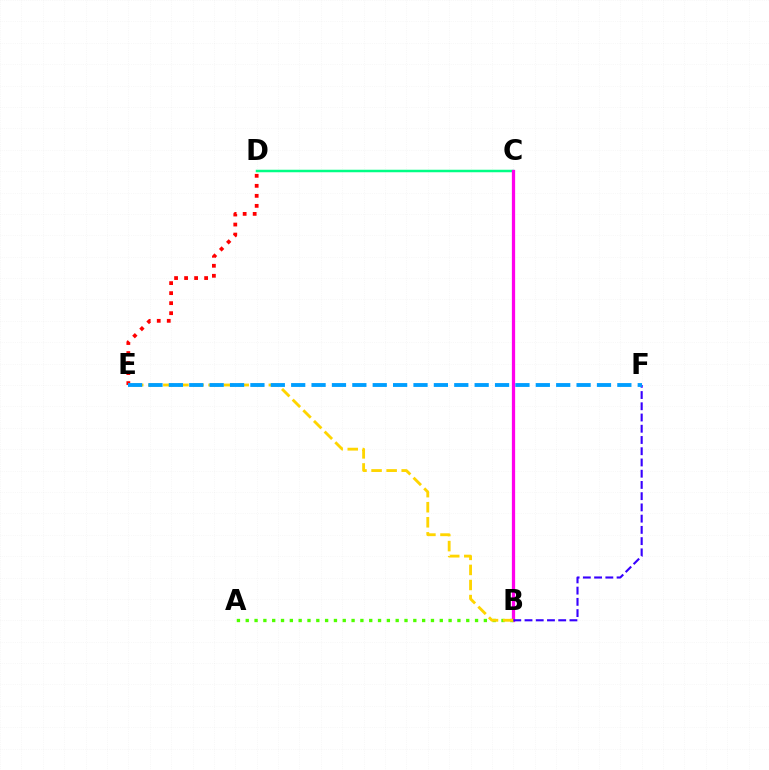{('C', 'D'): [{'color': '#00ff86', 'line_style': 'solid', 'thickness': 1.8}], ('B', 'C'): [{'color': '#ff00ed', 'line_style': 'solid', 'thickness': 2.34}], ('D', 'E'): [{'color': '#ff0000', 'line_style': 'dotted', 'thickness': 2.72}], ('A', 'B'): [{'color': '#4fff00', 'line_style': 'dotted', 'thickness': 2.4}], ('B', 'E'): [{'color': '#ffd500', 'line_style': 'dashed', 'thickness': 2.05}], ('B', 'F'): [{'color': '#3700ff', 'line_style': 'dashed', 'thickness': 1.53}], ('E', 'F'): [{'color': '#009eff', 'line_style': 'dashed', 'thickness': 2.77}]}